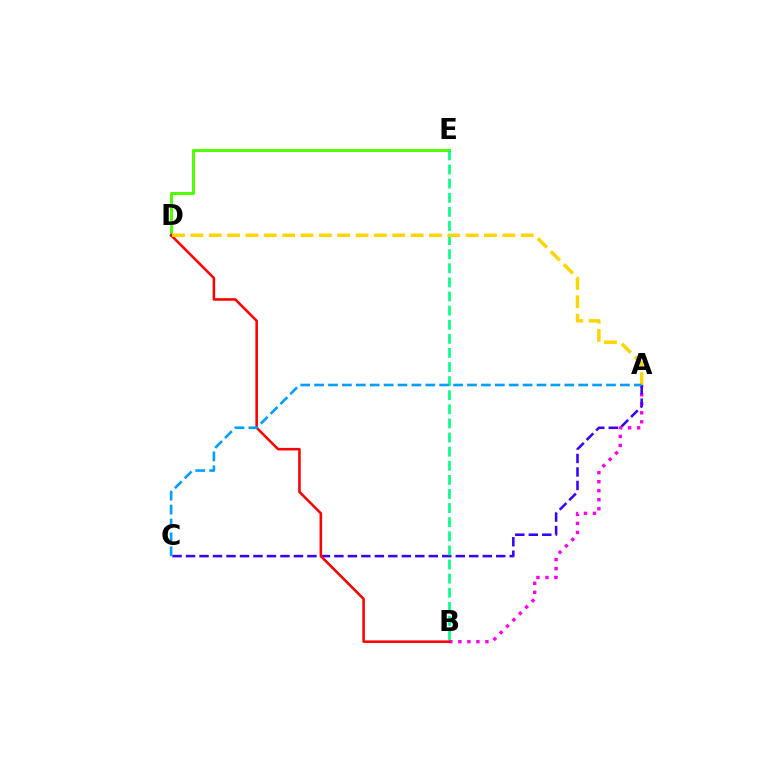{('A', 'B'): [{'color': '#ff00ed', 'line_style': 'dotted', 'thickness': 2.45}], ('D', 'E'): [{'color': '#4fff00', 'line_style': 'solid', 'thickness': 2.14}], ('A', 'C'): [{'color': '#3700ff', 'line_style': 'dashed', 'thickness': 1.83}, {'color': '#009eff', 'line_style': 'dashed', 'thickness': 1.89}], ('B', 'E'): [{'color': '#00ff86', 'line_style': 'dashed', 'thickness': 1.92}], ('B', 'D'): [{'color': '#ff0000', 'line_style': 'solid', 'thickness': 1.84}], ('A', 'D'): [{'color': '#ffd500', 'line_style': 'dashed', 'thickness': 2.49}]}